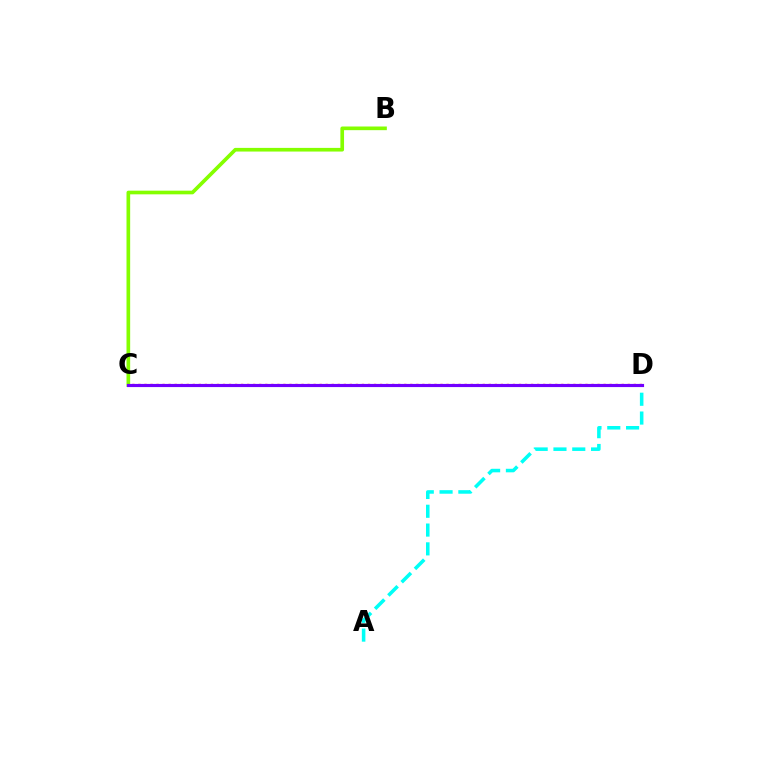{('B', 'C'): [{'color': '#84ff00', 'line_style': 'solid', 'thickness': 2.64}], ('C', 'D'): [{'color': '#ff0000', 'line_style': 'dotted', 'thickness': 1.64}, {'color': '#7200ff', 'line_style': 'solid', 'thickness': 2.27}], ('A', 'D'): [{'color': '#00fff6', 'line_style': 'dashed', 'thickness': 2.55}]}